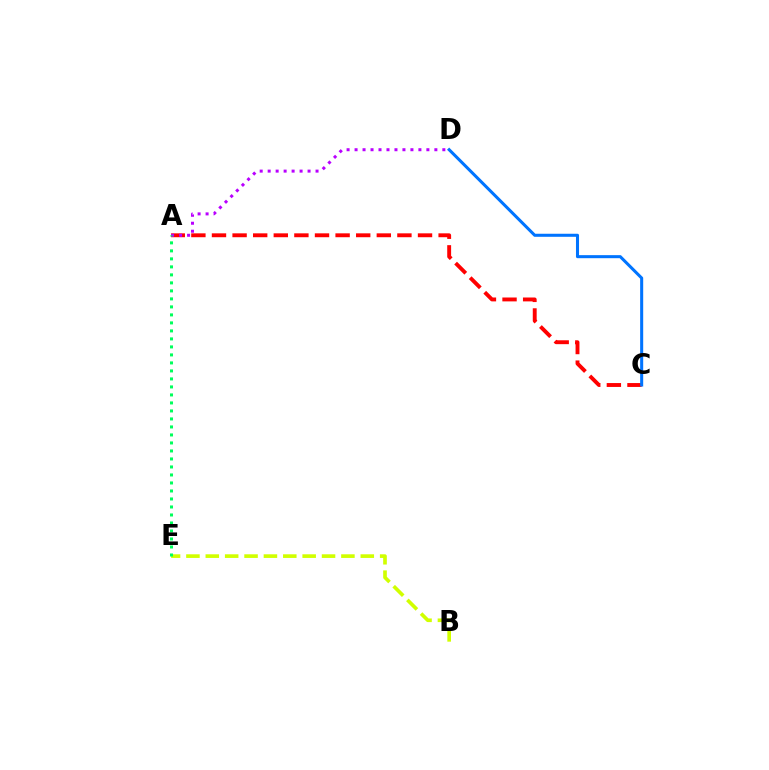{('A', 'C'): [{'color': '#ff0000', 'line_style': 'dashed', 'thickness': 2.8}], ('C', 'D'): [{'color': '#0074ff', 'line_style': 'solid', 'thickness': 2.19}], ('B', 'E'): [{'color': '#d1ff00', 'line_style': 'dashed', 'thickness': 2.63}], ('A', 'D'): [{'color': '#b900ff', 'line_style': 'dotted', 'thickness': 2.17}], ('A', 'E'): [{'color': '#00ff5c', 'line_style': 'dotted', 'thickness': 2.17}]}